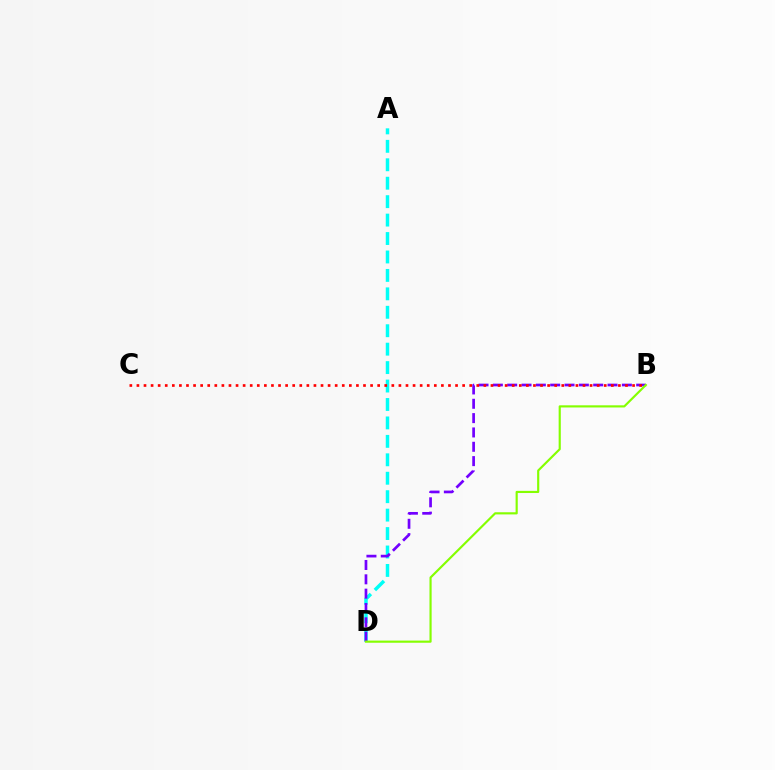{('A', 'D'): [{'color': '#00fff6', 'line_style': 'dashed', 'thickness': 2.5}], ('B', 'D'): [{'color': '#7200ff', 'line_style': 'dashed', 'thickness': 1.95}, {'color': '#84ff00', 'line_style': 'solid', 'thickness': 1.55}], ('B', 'C'): [{'color': '#ff0000', 'line_style': 'dotted', 'thickness': 1.92}]}